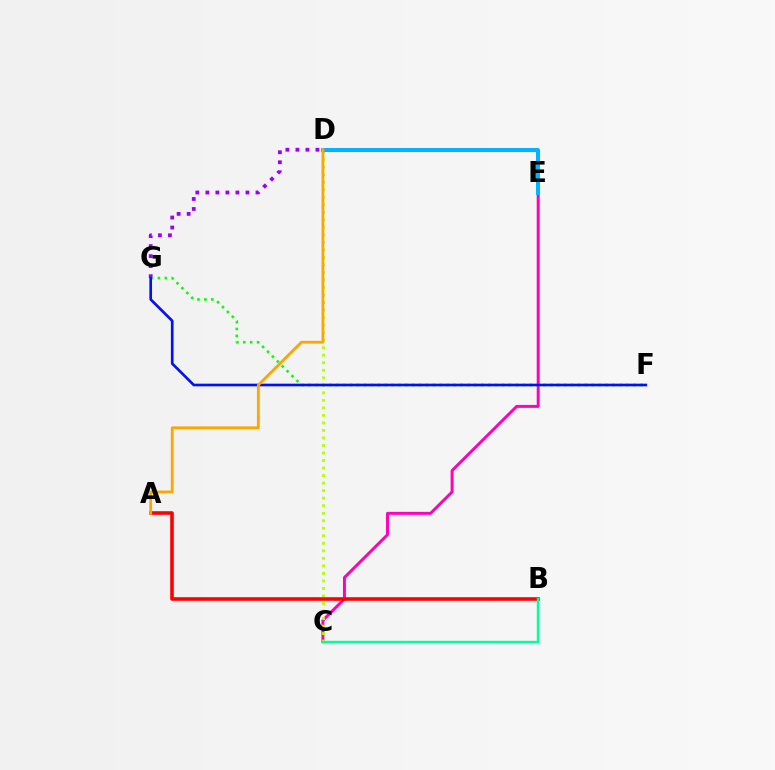{('C', 'E'): [{'color': '#ff00bd', 'line_style': 'solid', 'thickness': 2.13}], ('C', 'D'): [{'color': '#b3ff00', 'line_style': 'dotted', 'thickness': 2.04}], ('D', 'G'): [{'color': '#9b00ff', 'line_style': 'dotted', 'thickness': 2.72}], ('F', 'G'): [{'color': '#08ff00', 'line_style': 'dotted', 'thickness': 1.88}, {'color': '#0010ff', 'line_style': 'solid', 'thickness': 1.92}], ('A', 'B'): [{'color': '#ff0000', 'line_style': 'solid', 'thickness': 2.59}], ('D', 'E'): [{'color': '#00b5ff', 'line_style': 'solid', 'thickness': 2.87}], ('A', 'D'): [{'color': '#ffa500', 'line_style': 'solid', 'thickness': 2.02}], ('B', 'C'): [{'color': '#00ff9d', 'line_style': 'solid', 'thickness': 1.74}]}